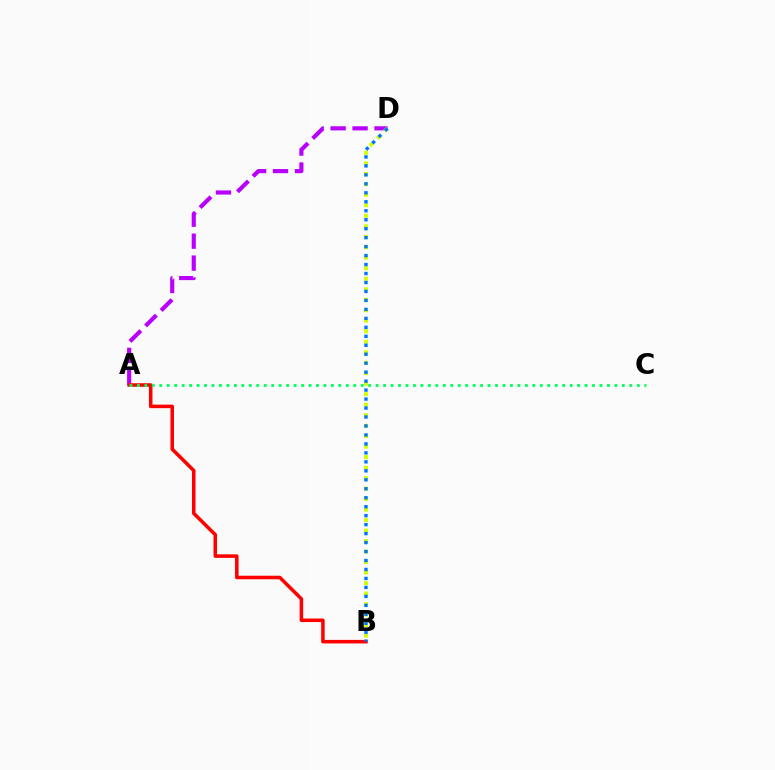{('A', 'D'): [{'color': '#b900ff', 'line_style': 'dashed', 'thickness': 2.98}], ('A', 'B'): [{'color': '#ff0000', 'line_style': 'solid', 'thickness': 2.54}], ('A', 'C'): [{'color': '#00ff5c', 'line_style': 'dotted', 'thickness': 2.03}], ('B', 'D'): [{'color': '#d1ff00', 'line_style': 'dotted', 'thickness': 2.85}, {'color': '#0074ff', 'line_style': 'dotted', 'thickness': 2.44}]}